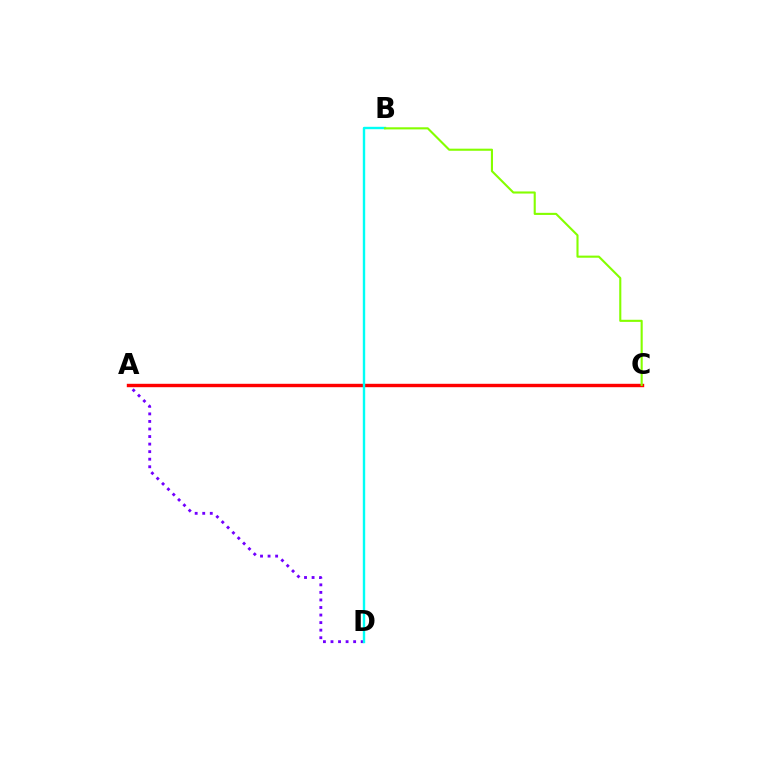{('A', 'D'): [{'color': '#7200ff', 'line_style': 'dotted', 'thickness': 2.05}], ('A', 'C'): [{'color': '#ff0000', 'line_style': 'solid', 'thickness': 2.45}], ('B', 'D'): [{'color': '#00fff6', 'line_style': 'solid', 'thickness': 1.73}], ('B', 'C'): [{'color': '#84ff00', 'line_style': 'solid', 'thickness': 1.52}]}